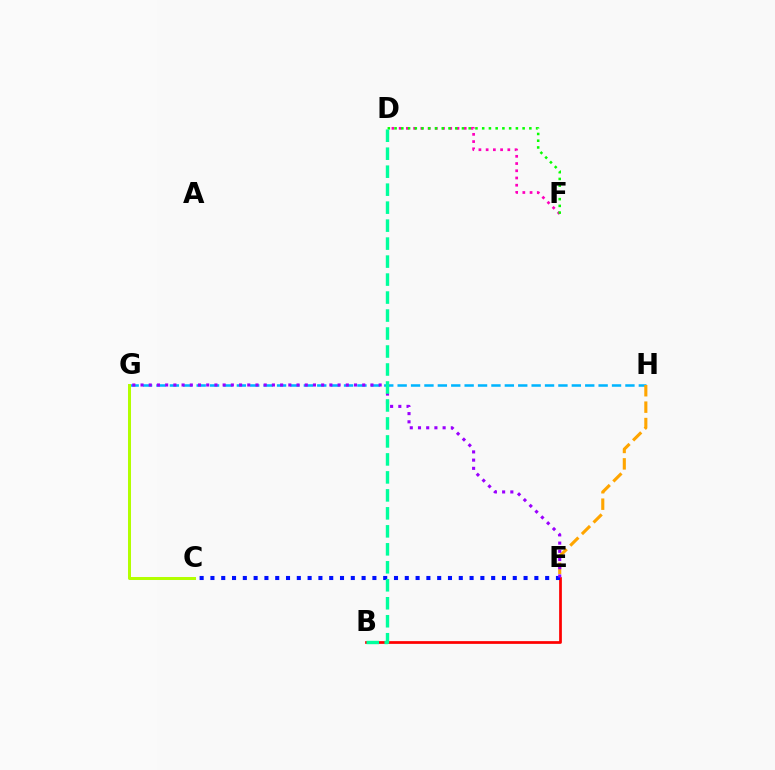{('B', 'E'): [{'color': '#ff0000', 'line_style': 'solid', 'thickness': 1.96}], ('G', 'H'): [{'color': '#00b5ff', 'line_style': 'dashed', 'thickness': 1.82}], ('C', 'E'): [{'color': '#0010ff', 'line_style': 'dotted', 'thickness': 2.93}], ('E', 'H'): [{'color': '#ffa500', 'line_style': 'dashed', 'thickness': 2.23}], ('D', 'F'): [{'color': '#ff00bd', 'line_style': 'dotted', 'thickness': 1.96}, {'color': '#08ff00', 'line_style': 'dotted', 'thickness': 1.83}], ('E', 'G'): [{'color': '#9b00ff', 'line_style': 'dotted', 'thickness': 2.23}], ('B', 'D'): [{'color': '#00ff9d', 'line_style': 'dashed', 'thickness': 2.44}], ('C', 'G'): [{'color': '#b3ff00', 'line_style': 'solid', 'thickness': 2.17}]}